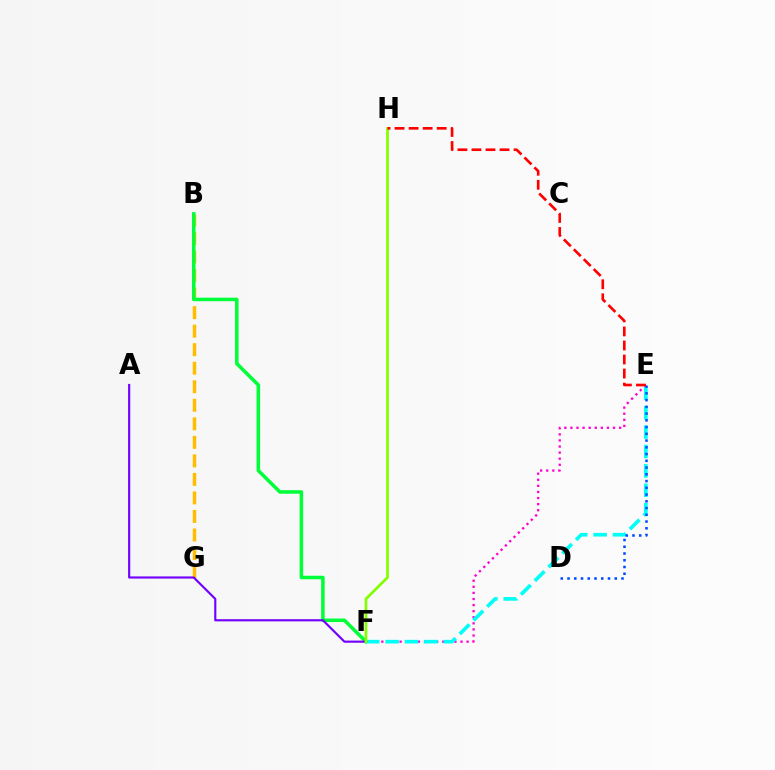{('B', 'G'): [{'color': '#ffbd00', 'line_style': 'dashed', 'thickness': 2.52}], ('B', 'F'): [{'color': '#00ff39', 'line_style': 'solid', 'thickness': 2.54}], ('E', 'F'): [{'color': '#ff00cf', 'line_style': 'dotted', 'thickness': 1.65}, {'color': '#00fff6', 'line_style': 'dashed', 'thickness': 2.63}], ('D', 'E'): [{'color': '#004bff', 'line_style': 'dotted', 'thickness': 1.83}], ('A', 'F'): [{'color': '#7200ff', 'line_style': 'solid', 'thickness': 1.55}], ('F', 'H'): [{'color': '#84ff00', 'line_style': 'solid', 'thickness': 1.97}], ('E', 'H'): [{'color': '#ff0000', 'line_style': 'dashed', 'thickness': 1.91}]}